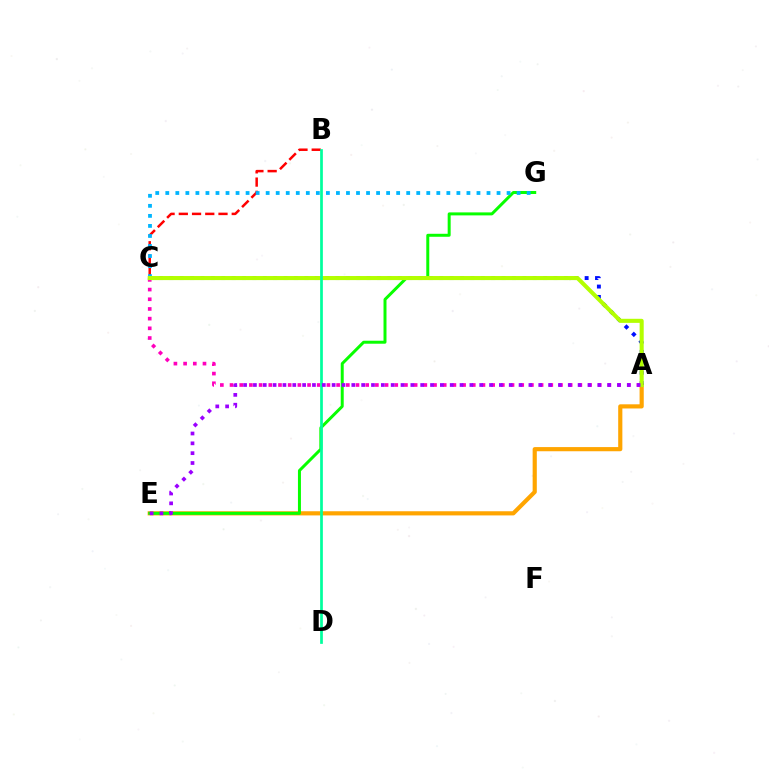{('A', 'E'): [{'color': '#ffa500', 'line_style': 'solid', 'thickness': 3.0}, {'color': '#9b00ff', 'line_style': 'dotted', 'thickness': 2.67}], ('B', 'C'): [{'color': '#ff0000', 'line_style': 'dashed', 'thickness': 1.8}], ('A', 'C'): [{'color': '#0010ff', 'line_style': 'dotted', 'thickness': 2.82}, {'color': '#ff00bd', 'line_style': 'dotted', 'thickness': 2.63}, {'color': '#b3ff00', 'line_style': 'solid', 'thickness': 2.93}], ('E', 'G'): [{'color': '#08ff00', 'line_style': 'solid', 'thickness': 2.15}], ('C', 'G'): [{'color': '#00b5ff', 'line_style': 'dotted', 'thickness': 2.73}], ('B', 'D'): [{'color': '#00ff9d', 'line_style': 'solid', 'thickness': 1.96}]}